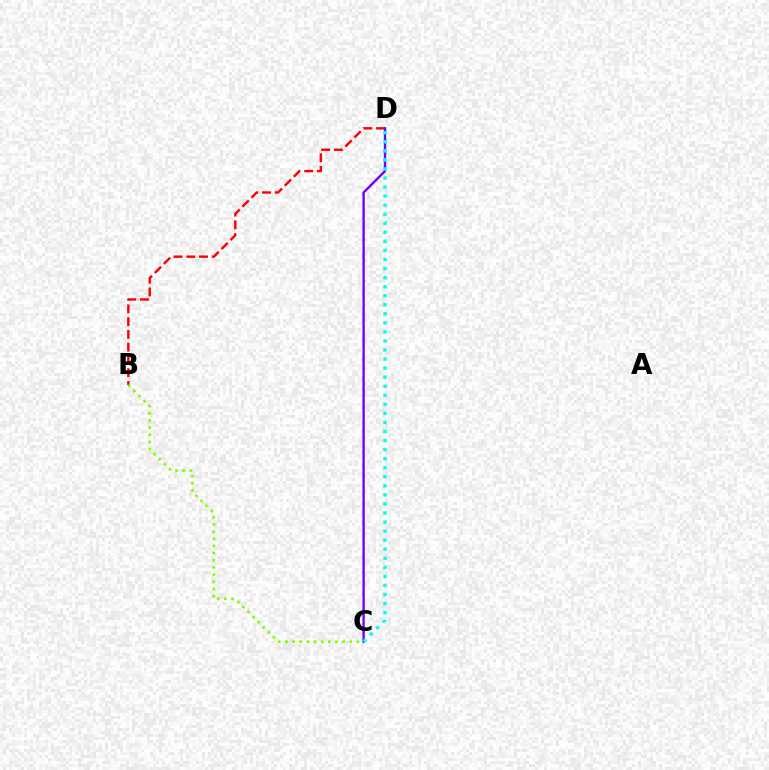{('B', 'D'): [{'color': '#ff0000', 'line_style': 'dashed', 'thickness': 1.73}], ('B', 'C'): [{'color': '#84ff00', 'line_style': 'dotted', 'thickness': 1.94}], ('C', 'D'): [{'color': '#7200ff', 'line_style': 'solid', 'thickness': 1.71}, {'color': '#00fff6', 'line_style': 'dotted', 'thickness': 2.46}]}